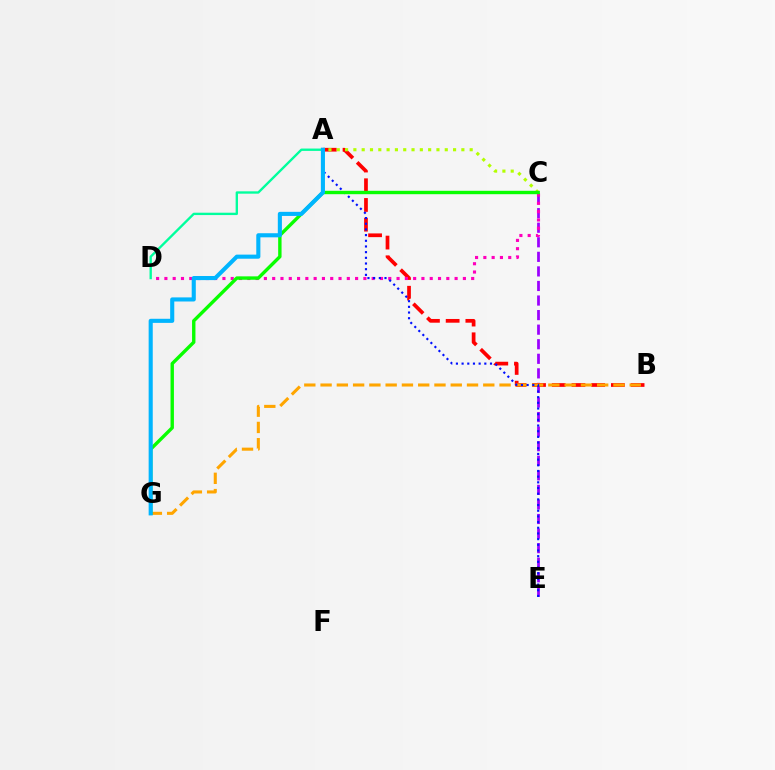{('C', 'E'): [{'color': '#9b00ff', 'line_style': 'dashed', 'thickness': 1.98}], ('A', 'B'): [{'color': '#ff0000', 'line_style': 'dashed', 'thickness': 2.68}], ('A', 'C'): [{'color': '#b3ff00', 'line_style': 'dotted', 'thickness': 2.26}], ('B', 'G'): [{'color': '#ffa500', 'line_style': 'dashed', 'thickness': 2.21}], ('C', 'D'): [{'color': '#ff00bd', 'line_style': 'dotted', 'thickness': 2.25}], ('A', 'E'): [{'color': '#0010ff', 'line_style': 'dotted', 'thickness': 1.54}], ('C', 'G'): [{'color': '#08ff00', 'line_style': 'solid', 'thickness': 2.44}], ('A', 'D'): [{'color': '#00ff9d', 'line_style': 'solid', 'thickness': 1.69}], ('A', 'G'): [{'color': '#00b5ff', 'line_style': 'solid', 'thickness': 2.95}]}